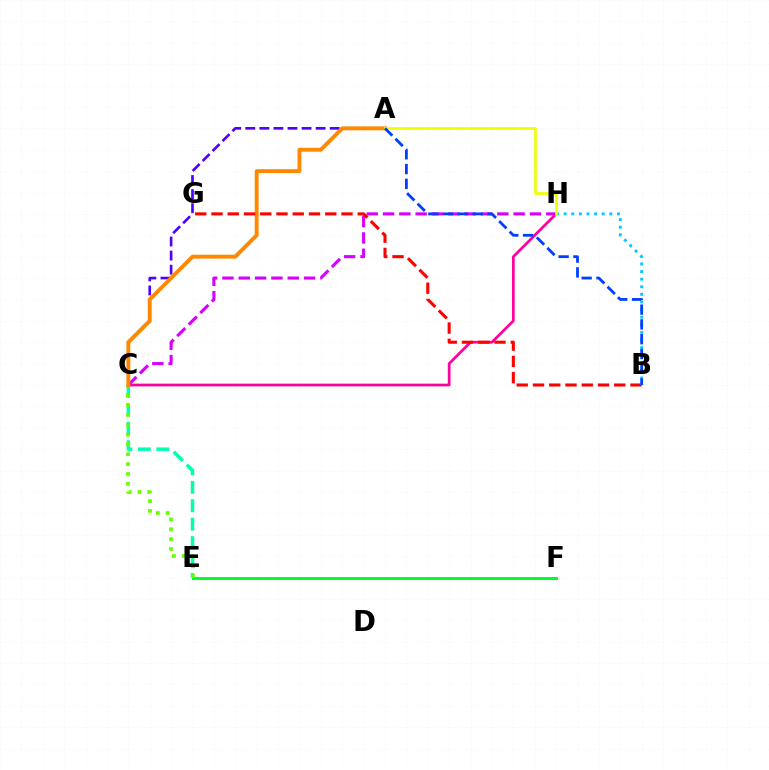{('A', 'C'): [{'color': '#4f00ff', 'line_style': 'dashed', 'thickness': 1.91}, {'color': '#ff8800', 'line_style': 'solid', 'thickness': 2.8}], ('C', 'H'): [{'color': '#d600ff', 'line_style': 'dashed', 'thickness': 2.22}, {'color': '#ff00a0', 'line_style': 'solid', 'thickness': 1.96}], ('E', 'F'): [{'color': '#00ff27', 'line_style': 'solid', 'thickness': 2.14}], ('C', 'E'): [{'color': '#00ffaf', 'line_style': 'dashed', 'thickness': 2.5}, {'color': '#66ff00', 'line_style': 'dotted', 'thickness': 2.67}], ('B', 'G'): [{'color': '#ff0000', 'line_style': 'dashed', 'thickness': 2.21}], ('B', 'H'): [{'color': '#00c7ff', 'line_style': 'dotted', 'thickness': 2.07}], ('A', 'H'): [{'color': '#eeff00', 'line_style': 'solid', 'thickness': 1.91}], ('A', 'B'): [{'color': '#003fff', 'line_style': 'dashed', 'thickness': 2.01}]}